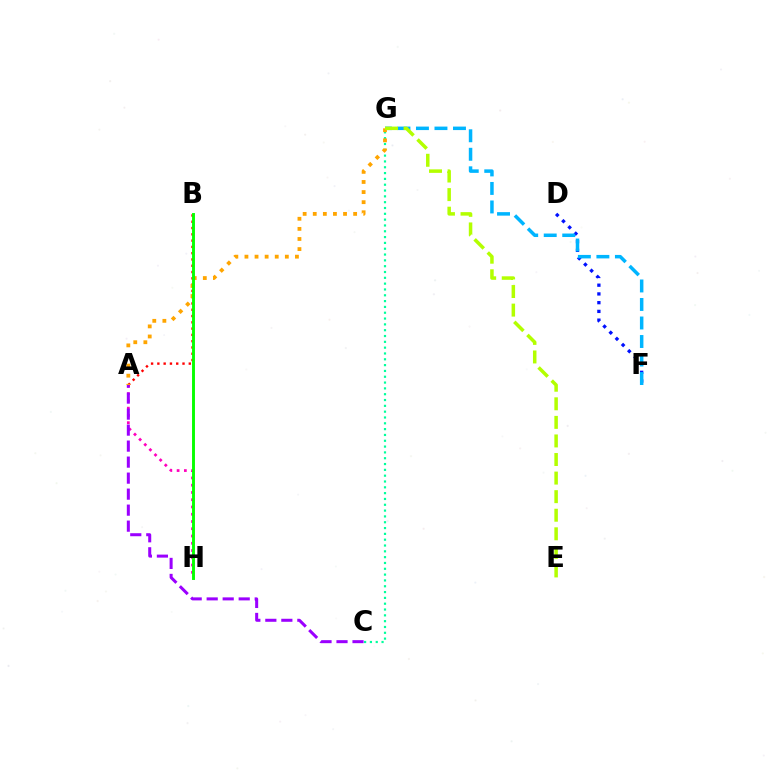{('D', 'F'): [{'color': '#0010ff', 'line_style': 'dotted', 'thickness': 2.37}], ('F', 'G'): [{'color': '#00b5ff', 'line_style': 'dashed', 'thickness': 2.52}], ('A', 'H'): [{'color': '#ff00bd', 'line_style': 'dotted', 'thickness': 1.97}], ('C', 'G'): [{'color': '#00ff9d', 'line_style': 'dotted', 'thickness': 1.58}], ('A', 'B'): [{'color': '#ff0000', 'line_style': 'dotted', 'thickness': 1.71}], ('A', 'G'): [{'color': '#ffa500', 'line_style': 'dotted', 'thickness': 2.74}], ('E', 'G'): [{'color': '#b3ff00', 'line_style': 'dashed', 'thickness': 2.52}], ('B', 'H'): [{'color': '#08ff00', 'line_style': 'solid', 'thickness': 2.1}], ('A', 'C'): [{'color': '#9b00ff', 'line_style': 'dashed', 'thickness': 2.17}]}